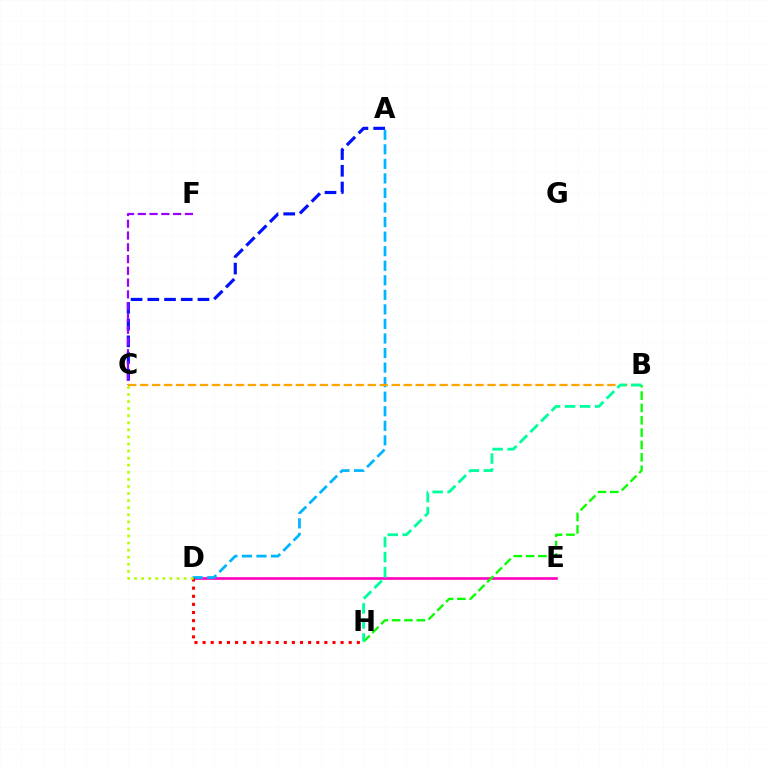{('A', 'C'): [{'color': '#0010ff', 'line_style': 'dashed', 'thickness': 2.27}], ('D', 'E'): [{'color': '#ff00bd', 'line_style': 'solid', 'thickness': 1.9}], ('C', 'F'): [{'color': '#9b00ff', 'line_style': 'dashed', 'thickness': 1.6}], ('A', 'D'): [{'color': '#00b5ff', 'line_style': 'dashed', 'thickness': 1.98}], ('D', 'H'): [{'color': '#ff0000', 'line_style': 'dotted', 'thickness': 2.21}], ('B', 'H'): [{'color': '#08ff00', 'line_style': 'dashed', 'thickness': 1.68}, {'color': '#00ff9d', 'line_style': 'dashed', 'thickness': 2.04}], ('C', 'D'): [{'color': '#b3ff00', 'line_style': 'dotted', 'thickness': 1.92}], ('B', 'C'): [{'color': '#ffa500', 'line_style': 'dashed', 'thickness': 1.63}]}